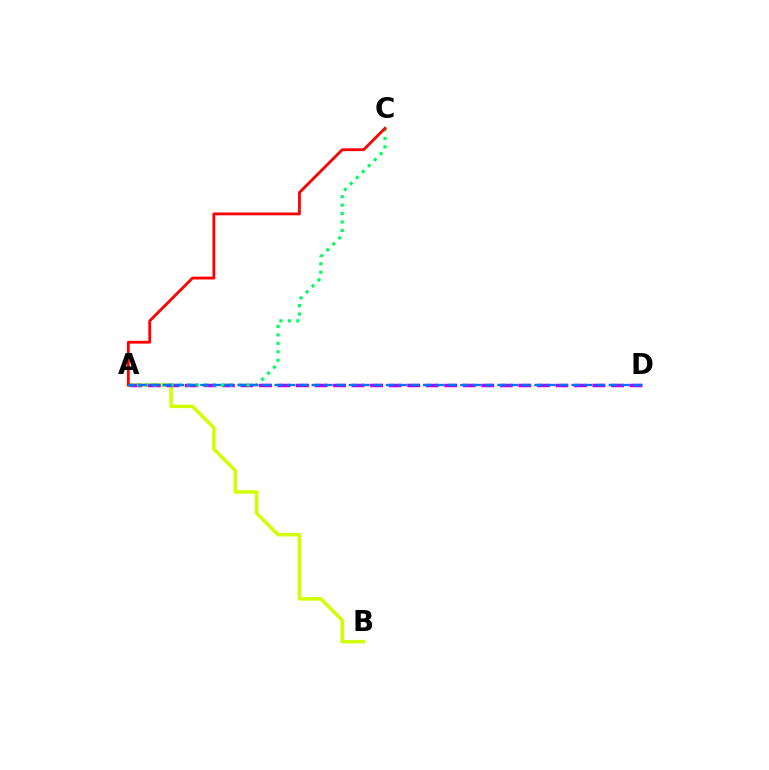{('A', 'B'): [{'color': '#d1ff00', 'line_style': 'solid', 'thickness': 2.5}], ('A', 'D'): [{'color': '#b900ff', 'line_style': 'dashed', 'thickness': 2.52}, {'color': '#0074ff', 'line_style': 'dashed', 'thickness': 1.68}], ('A', 'C'): [{'color': '#00ff5c', 'line_style': 'dotted', 'thickness': 2.29}, {'color': '#ff0000', 'line_style': 'solid', 'thickness': 2.02}]}